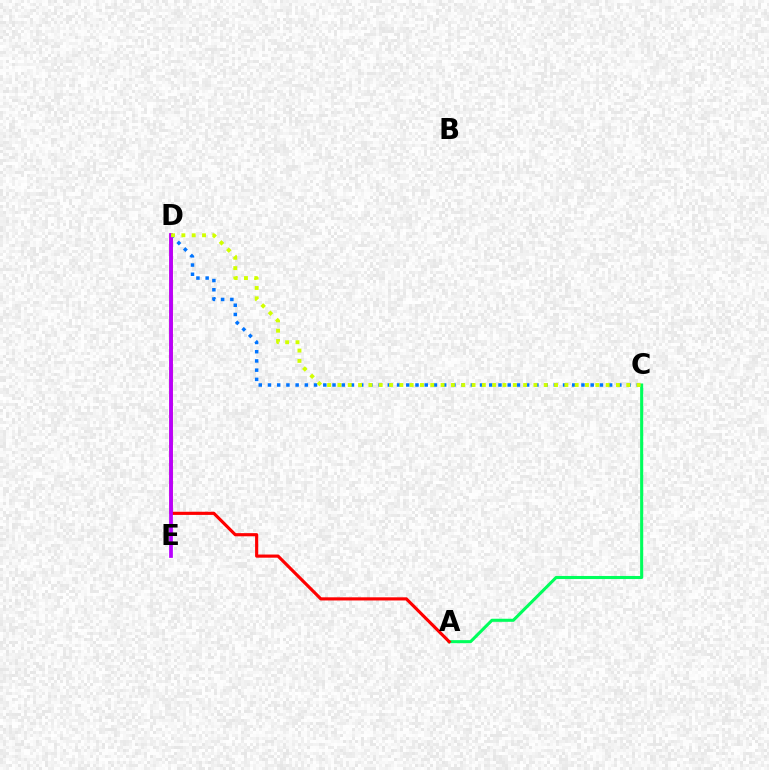{('A', 'C'): [{'color': '#00ff5c', 'line_style': 'solid', 'thickness': 2.21}], ('A', 'D'): [{'color': '#ff0000', 'line_style': 'solid', 'thickness': 2.27}], ('C', 'D'): [{'color': '#0074ff', 'line_style': 'dotted', 'thickness': 2.51}, {'color': '#d1ff00', 'line_style': 'dotted', 'thickness': 2.8}], ('D', 'E'): [{'color': '#b900ff', 'line_style': 'solid', 'thickness': 2.69}]}